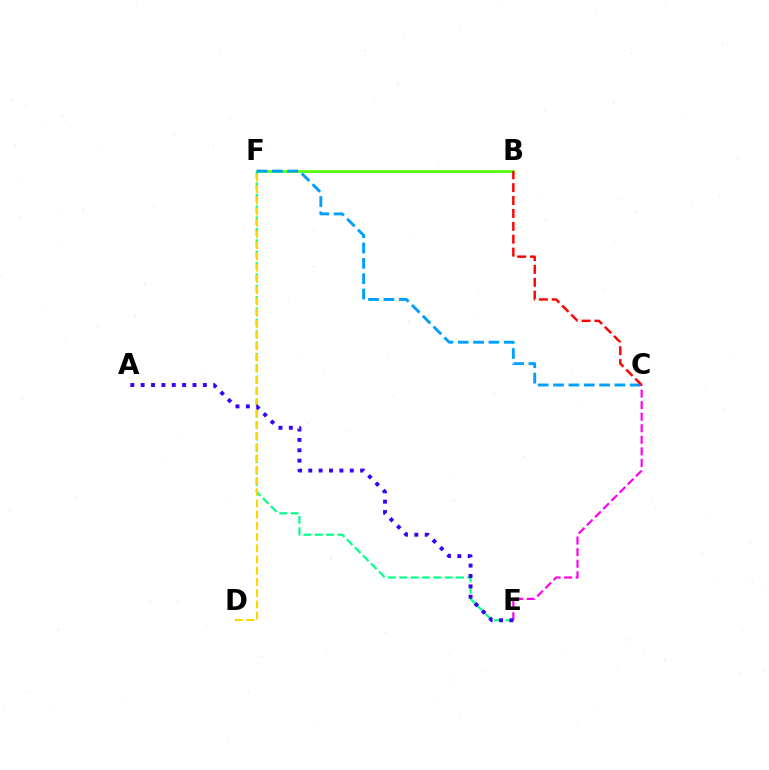{('B', 'F'): [{'color': '#4fff00', 'line_style': 'solid', 'thickness': 1.92}], ('E', 'F'): [{'color': '#00ff86', 'line_style': 'dashed', 'thickness': 1.54}], ('C', 'F'): [{'color': '#009eff', 'line_style': 'dashed', 'thickness': 2.08}], ('C', 'E'): [{'color': '#ff00ed', 'line_style': 'dashed', 'thickness': 1.57}], ('D', 'F'): [{'color': '#ffd500', 'line_style': 'dashed', 'thickness': 1.52}], ('A', 'E'): [{'color': '#3700ff', 'line_style': 'dotted', 'thickness': 2.82}], ('B', 'C'): [{'color': '#ff0000', 'line_style': 'dashed', 'thickness': 1.75}]}